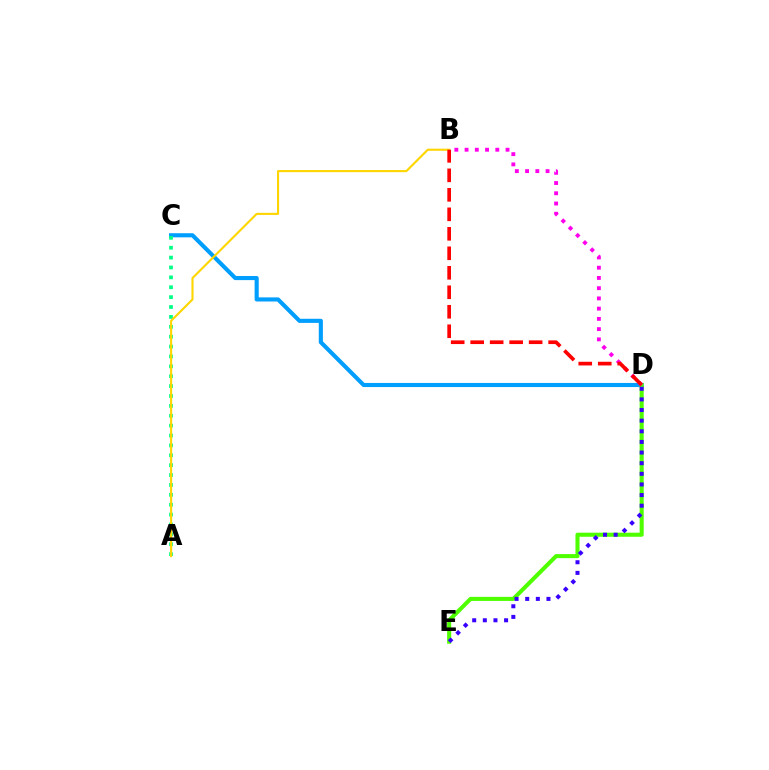{('C', 'D'): [{'color': '#009eff', 'line_style': 'solid', 'thickness': 2.96}], ('A', 'C'): [{'color': '#00ff86', 'line_style': 'dotted', 'thickness': 2.69}], ('D', 'E'): [{'color': '#4fff00', 'line_style': 'solid', 'thickness': 2.94}, {'color': '#3700ff', 'line_style': 'dotted', 'thickness': 2.89}], ('A', 'B'): [{'color': '#ffd500', 'line_style': 'solid', 'thickness': 1.51}], ('B', 'D'): [{'color': '#ff00ed', 'line_style': 'dotted', 'thickness': 2.78}, {'color': '#ff0000', 'line_style': 'dashed', 'thickness': 2.65}]}